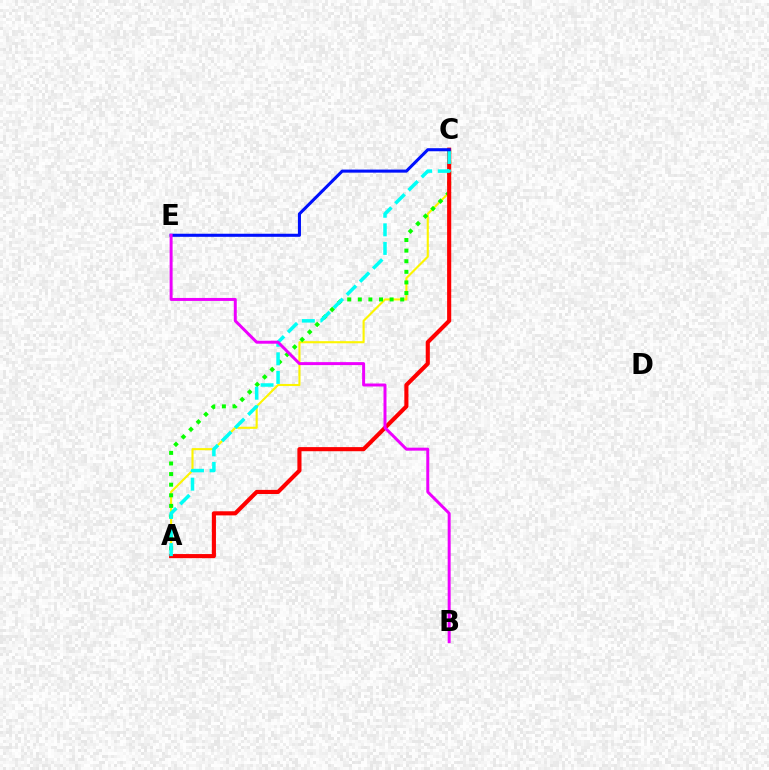{('A', 'C'): [{'color': '#fcf500', 'line_style': 'solid', 'thickness': 1.52}, {'color': '#08ff00', 'line_style': 'dotted', 'thickness': 2.88}, {'color': '#ff0000', 'line_style': 'solid', 'thickness': 2.96}, {'color': '#00fff6', 'line_style': 'dashed', 'thickness': 2.52}], ('C', 'E'): [{'color': '#0010ff', 'line_style': 'solid', 'thickness': 2.21}], ('B', 'E'): [{'color': '#ee00ff', 'line_style': 'solid', 'thickness': 2.14}]}